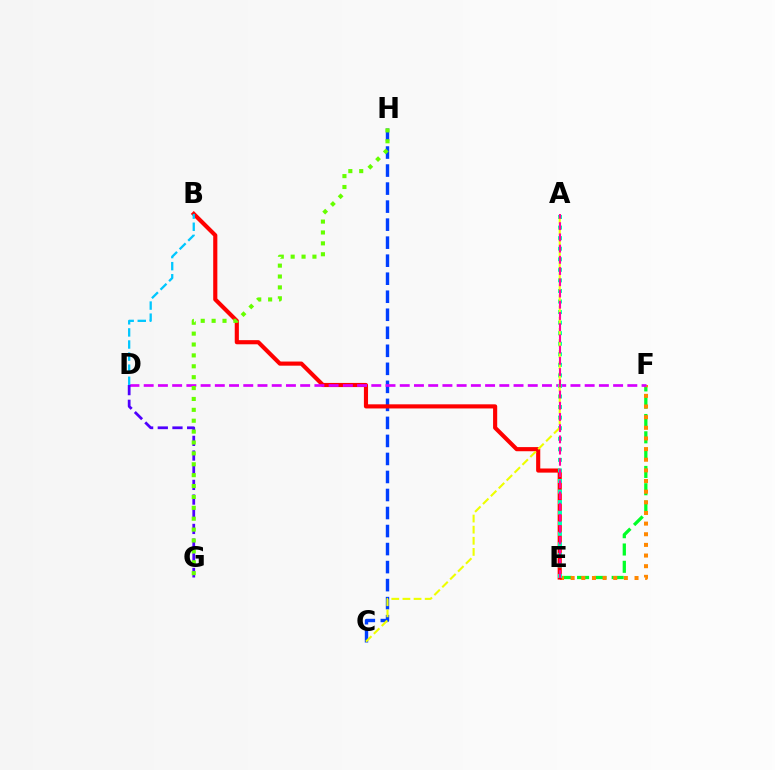{('E', 'F'): [{'color': '#00ff27', 'line_style': 'dashed', 'thickness': 2.35}, {'color': '#ff8800', 'line_style': 'dotted', 'thickness': 2.89}], ('C', 'H'): [{'color': '#003fff', 'line_style': 'dashed', 'thickness': 2.45}], ('B', 'E'): [{'color': '#ff0000', 'line_style': 'solid', 'thickness': 2.97}], ('D', 'F'): [{'color': '#d600ff', 'line_style': 'dashed', 'thickness': 1.93}], ('A', 'E'): [{'color': '#00ffaf', 'line_style': 'dotted', 'thickness': 2.87}, {'color': '#ff00a0', 'line_style': 'dashed', 'thickness': 1.52}], ('D', 'G'): [{'color': '#4f00ff', 'line_style': 'dashed', 'thickness': 1.99}], ('G', 'H'): [{'color': '#66ff00', 'line_style': 'dotted', 'thickness': 2.96}], ('A', 'C'): [{'color': '#eeff00', 'line_style': 'dashed', 'thickness': 1.51}], ('B', 'D'): [{'color': '#00c7ff', 'line_style': 'dashed', 'thickness': 1.64}]}